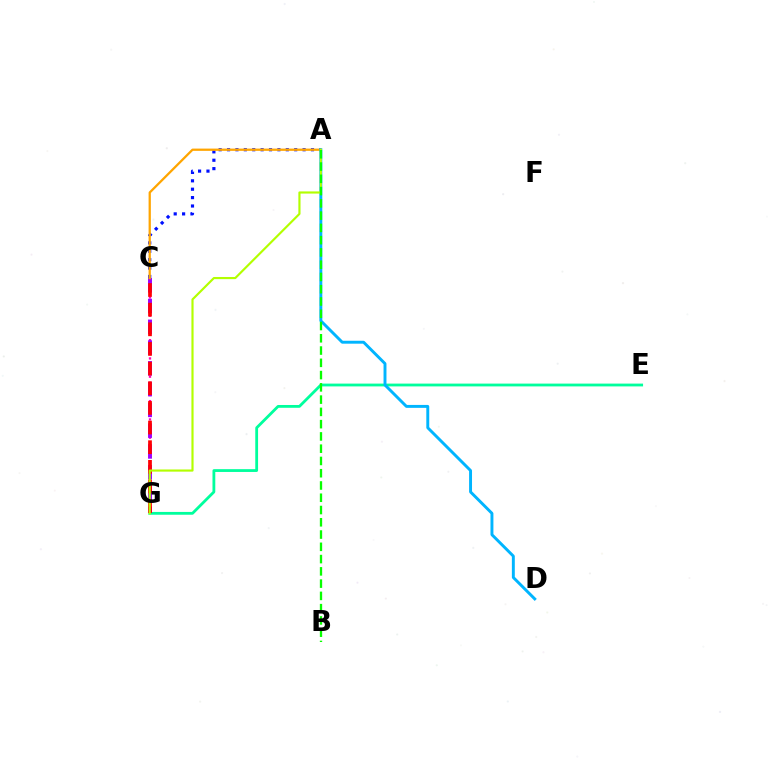{('E', 'G'): [{'color': '#00ff9d', 'line_style': 'solid', 'thickness': 2.02}], ('C', 'G'): [{'color': '#ff00bd', 'line_style': 'dotted', 'thickness': 1.66}, {'color': '#9b00ff', 'line_style': 'dashed', 'thickness': 2.82}, {'color': '#ff0000', 'line_style': 'dashed', 'thickness': 2.67}], ('A', 'C'): [{'color': '#0010ff', 'line_style': 'dotted', 'thickness': 2.28}, {'color': '#ffa500', 'line_style': 'solid', 'thickness': 1.63}], ('A', 'D'): [{'color': '#00b5ff', 'line_style': 'solid', 'thickness': 2.11}], ('A', 'G'): [{'color': '#b3ff00', 'line_style': 'solid', 'thickness': 1.56}], ('A', 'B'): [{'color': '#08ff00', 'line_style': 'dashed', 'thickness': 1.67}]}